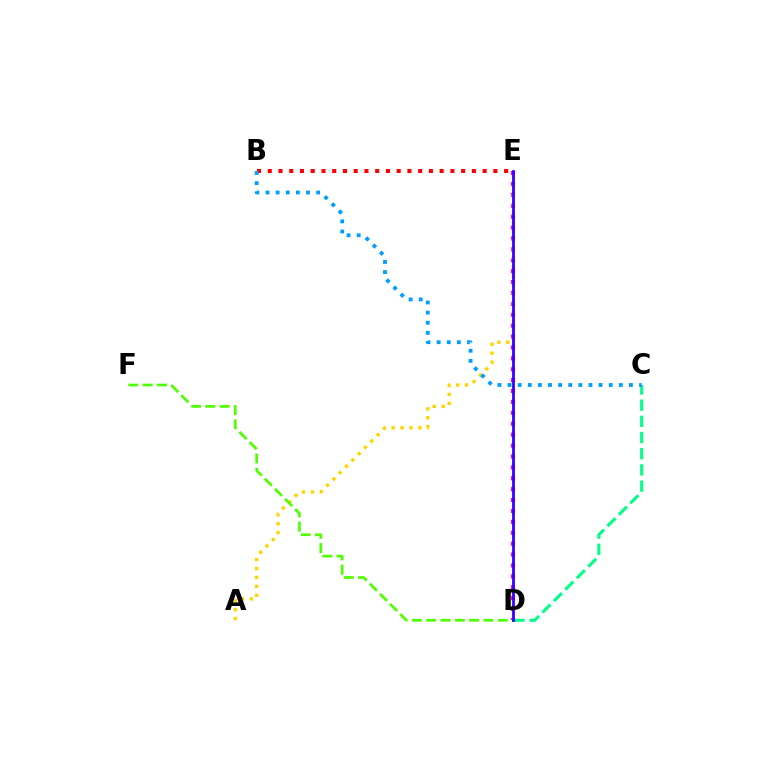{('D', 'E'): [{'color': '#ff00ed', 'line_style': 'dotted', 'thickness': 2.96}, {'color': '#3700ff', 'line_style': 'solid', 'thickness': 2.01}], ('A', 'E'): [{'color': '#ffd500', 'line_style': 'dotted', 'thickness': 2.43}], ('D', 'F'): [{'color': '#4fff00', 'line_style': 'dashed', 'thickness': 1.94}], ('C', 'D'): [{'color': '#00ff86', 'line_style': 'dashed', 'thickness': 2.2}], ('B', 'E'): [{'color': '#ff0000', 'line_style': 'dotted', 'thickness': 2.92}], ('B', 'C'): [{'color': '#009eff', 'line_style': 'dotted', 'thickness': 2.75}]}